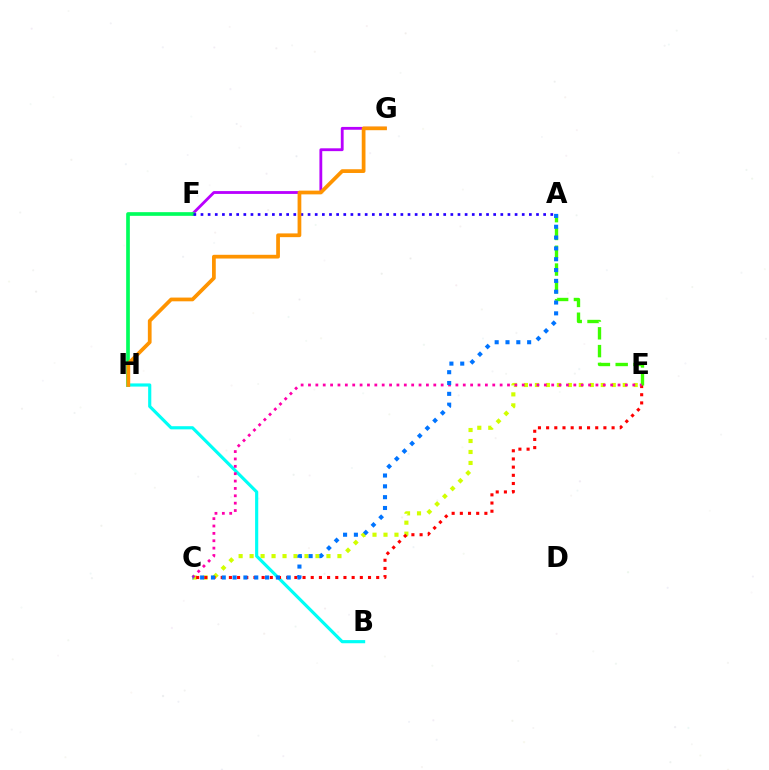{('C', 'E'): [{'color': '#d1ff00', 'line_style': 'dotted', 'thickness': 2.98}, {'color': '#ff0000', 'line_style': 'dotted', 'thickness': 2.22}, {'color': '#ff00ac', 'line_style': 'dotted', 'thickness': 2.0}], ('F', 'G'): [{'color': '#b900ff', 'line_style': 'solid', 'thickness': 2.03}], ('F', 'H'): [{'color': '#00ff5c', 'line_style': 'solid', 'thickness': 2.65}], ('B', 'H'): [{'color': '#00fff6', 'line_style': 'solid', 'thickness': 2.27}], ('A', 'E'): [{'color': '#3dff00', 'line_style': 'dashed', 'thickness': 2.42}], ('A', 'F'): [{'color': '#2500ff', 'line_style': 'dotted', 'thickness': 1.94}], ('G', 'H'): [{'color': '#ff9400', 'line_style': 'solid', 'thickness': 2.69}], ('A', 'C'): [{'color': '#0074ff', 'line_style': 'dotted', 'thickness': 2.94}]}